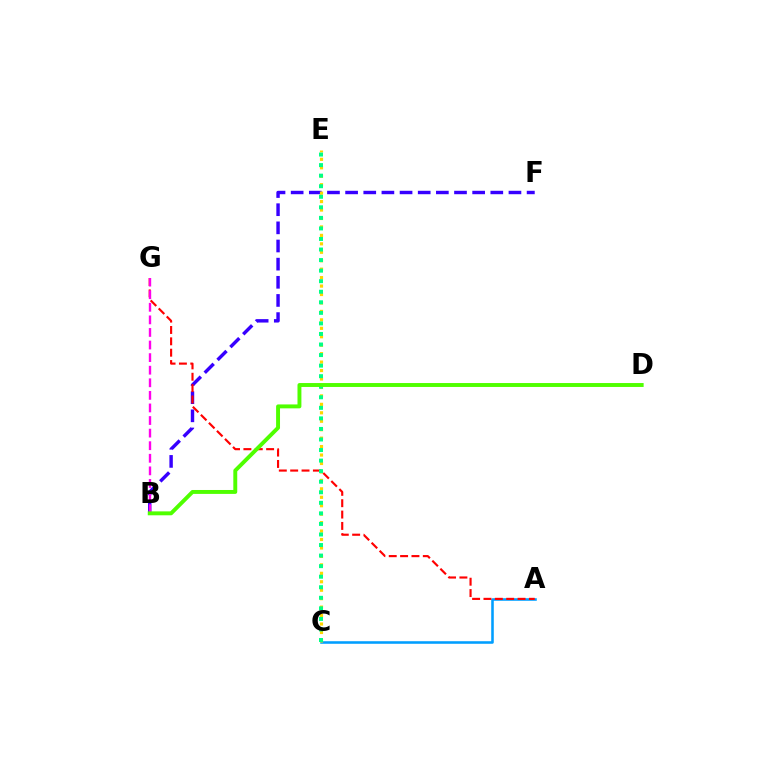{('B', 'F'): [{'color': '#3700ff', 'line_style': 'dashed', 'thickness': 2.47}], ('A', 'C'): [{'color': '#009eff', 'line_style': 'solid', 'thickness': 1.84}], ('C', 'E'): [{'color': '#ffd500', 'line_style': 'dotted', 'thickness': 2.3}, {'color': '#00ff86', 'line_style': 'dotted', 'thickness': 2.87}], ('A', 'G'): [{'color': '#ff0000', 'line_style': 'dashed', 'thickness': 1.54}], ('B', 'G'): [{'color': '#ff00ed', 'line_style': 'dashed', 'thickness': 1.71}], ('B', 'D'): [{'color': '#4fff00', 'line_style': 'solid', 'thickness': 2.82}]}